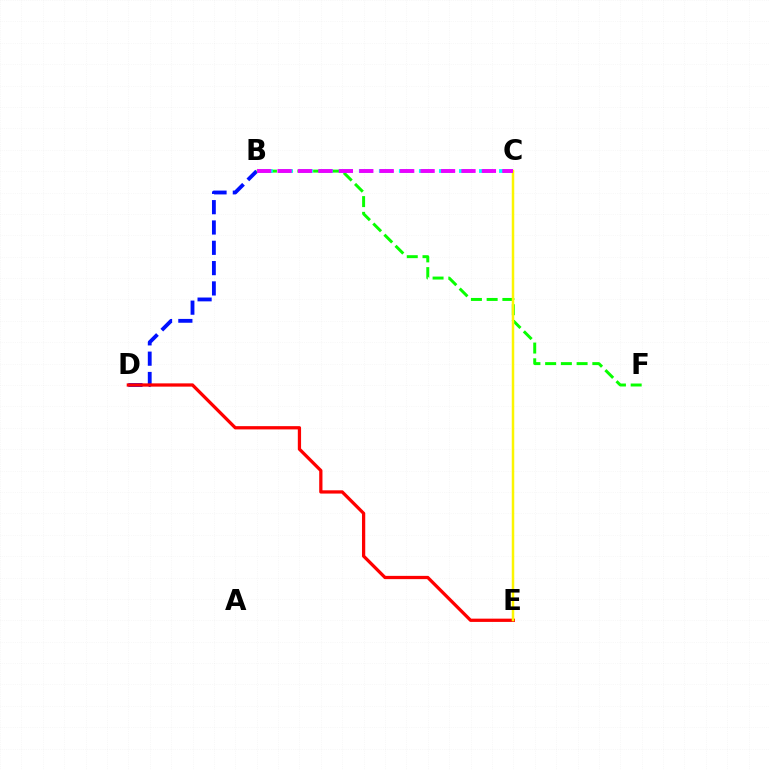{('B', 'D'): [{'color': '#0010ff', 'line_style': 'dashed', 'thickness': 2.76}], ('D', 'E'): [{'color': '#ff0000', 'line_style': 'solid', 'thickness': 2.35}], ('B', 'F'): [{'color': '#08ff00', 'line_style': 'dashed', 'thickness': 2.14}], ('C', 'E'): [{'color': '#fcf500', 'line_style': 'solid', 'thickness': 1.8}], ('B', 'C'): [{'color': '#00fff6', 'line_style': 'dashed', 'thickness': 2.72}, {'color': '#ee00ff', 'line_style': 'dashed', 'thickness': 2.78}]}